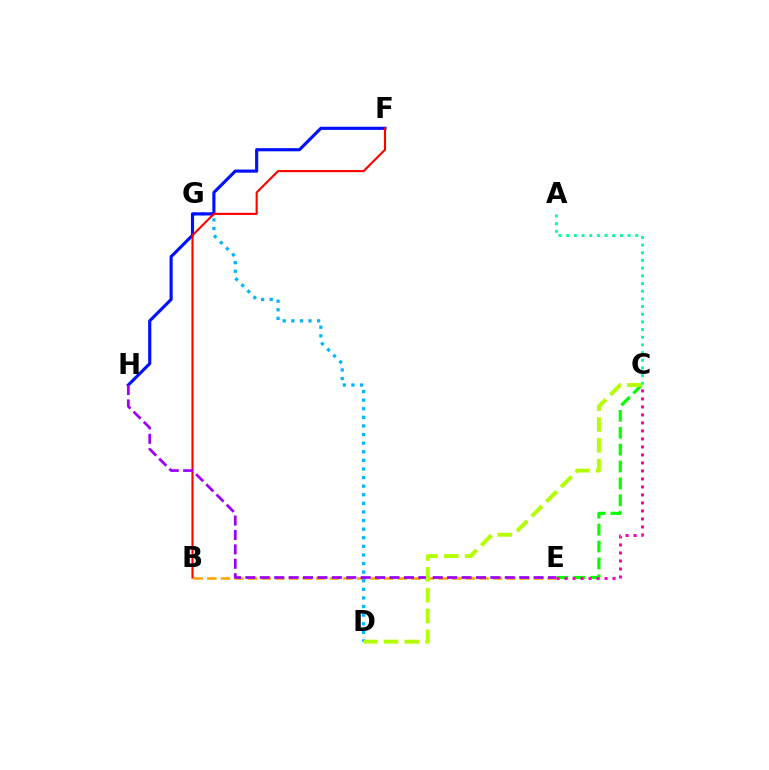{('A', 'C'): [{'color': '#00ff9d', 'line_style': 'dotted', 'thickness': 2.09}], ('C', 'E'): [{'color': '#08ff00', 'line_style': 'dashed', 'thickness': 2.3}, {'color': '#ff00bd', 'line_style': 'dotted', 'thickness': 2.17}], ('B', 'E'): [{'color': '#ffa500', 'line_style': 'dashed', 'thickness': 1.85}], ('D', 'G'): [{'color': '#00b5ff', 'line_style': 'dotted', 'thickness': 2.34}], ('F', 'H'): [{'color': '#0010ff', 'line_style': 'solid', 'thickness': 2.26}], ('B', 'F'): [{'color': '#ff0000', 'line_style': 'solid', 'thickness': 1.53}], ('E', 'H'): [{'color': '#9b00ff', 'line_style': 'dashed', 'thickness': 1.96}], ('C', 'D'): [{'color': '#b3ff00', 'line_style': 'dashed', 'thickness': 2.83}]}